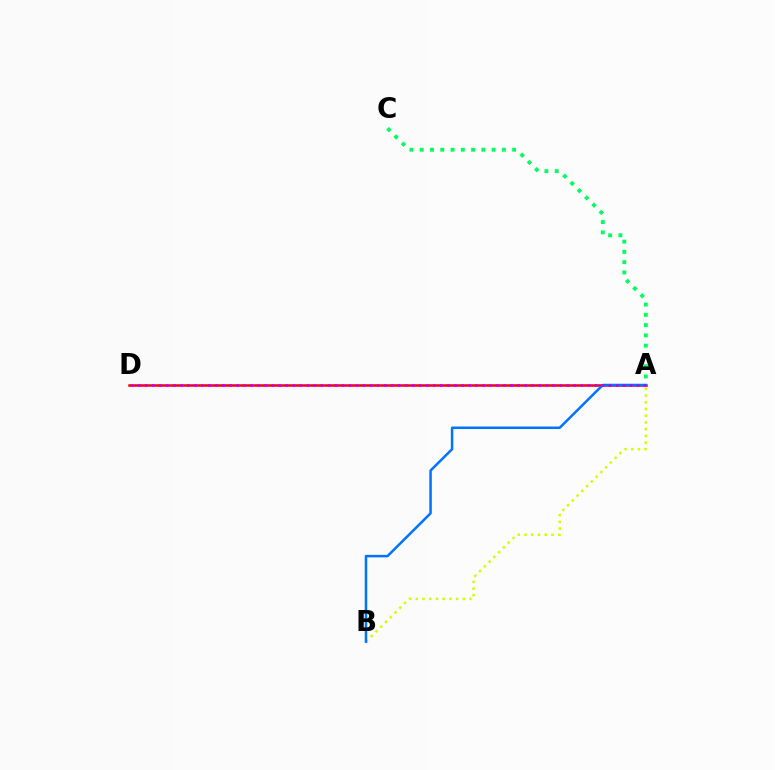{('A', 'D'): [{'color': '#ff0000', 'line_style': 'solid', 'thickness': 1.82}, {'color': '#b900ff', 'line_style': 'dotted', 'thickness': 1.91}], ('A', 'B'): [{'color': '#d1ff00', 'line_style': 'dotted', 'thickness': 1.83}, {'color': '#0074ff', 'line_style': 'solid', 'thickness': 1.81}], ('A', 'C'): [{'color': '#00ff5c', 'line_style': 'dotted', 'thickness': 2.79}]}